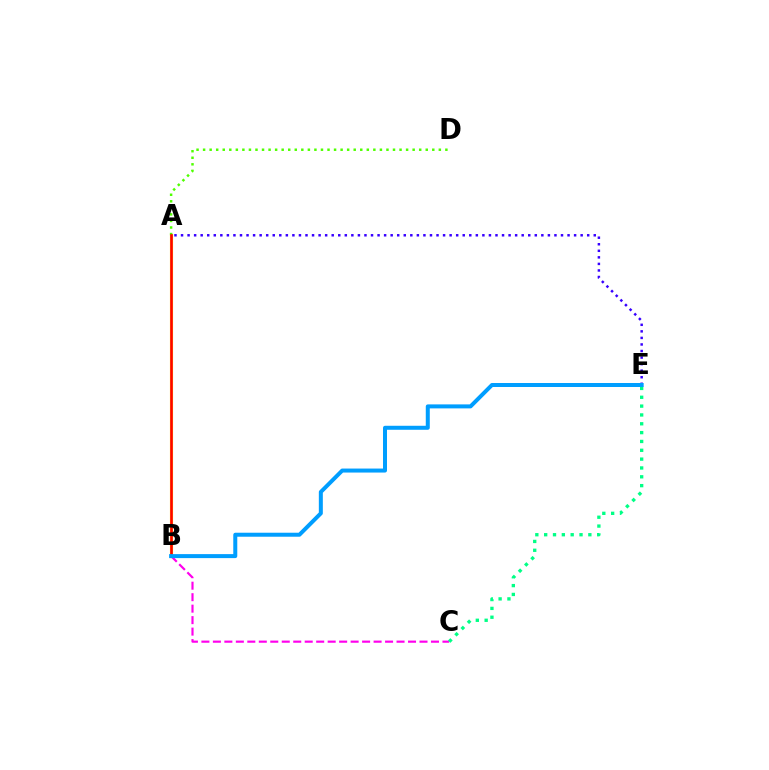{('B', 'C'): [{'color': '#ff00ed', 'line_style': 'dashed', 'thickness': 1.56}], ('A', 'B'): [{'color': '#ffd500', 'line_style': 'solid', 'thickness': 2.26}, {'color': '#ff0000', 'line_style': 'solid', 'thickness': 1.82}], ('A', 'D'): [{'color': '#4fff00', 'line_style': 'dotted', 'thickness': 1.78}], ('C', 'E'): [{'color': '#00ff86', 'line_style': 'dotted', 'thickness': 2.4}], ('A', 'E'): [{'color': '#3700ff', 'line_style': 'dotted', 'thickness': 1.78}], ('B', 'E'): [{'color': '#009eff', 'line_style': 'solid', 'thickness': 2.88}]}